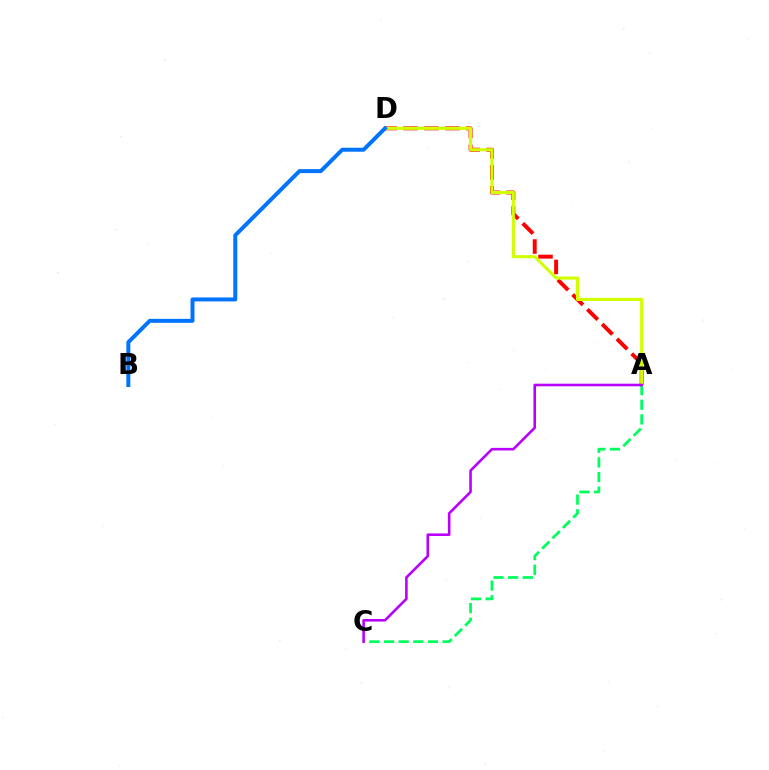{('A', 'D'): [{'color': '#ff0000', 'line_style': 'dashed', 'thickness': 2.84}, {'color': '#d1ff00', 'line_style': 'solid', 'thickness': 2.22}], ('A', 'C'): [{'color': '#00ff5c', 'line_style': 'dashed', 'thickness': 1.99}, {'color': '#b900ff', 'line_style': 'solid', 'thickness': 1.87}], ('B', 'D'): [{'color': '#0074ff', 'line_style': 'solid', 'thickness': 2.86}]}